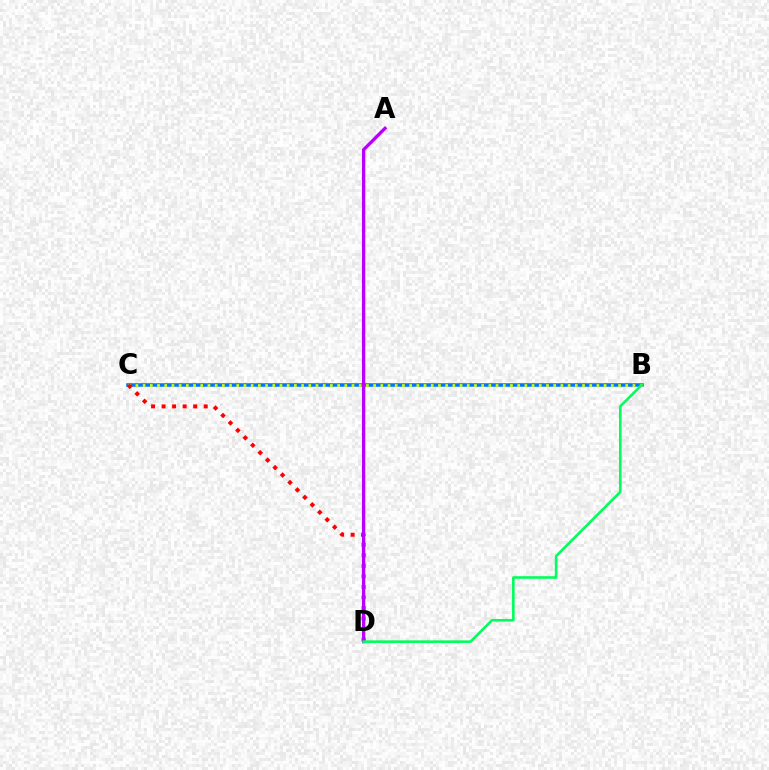{('B', 'C'): [{'color': '#0074ff', 'line_style': 'solid', 'thickness': 2.54}, {'color': '#d1ff00', 'line_style': 'dotted', 'thickness': 1.96}], ('C', 'D'): [{'color': '#ff0000', 'line_style': 'dotted', 'thickness': 2.86}], ('A', 'D'): [{'color': '#b900ff', 'line_style': 'solid', 'thickness': 2.4}], ('B', 'D'): [{'color': '#00ff5c', 'line_style': 'solid', 'thickness': 1.88}]}